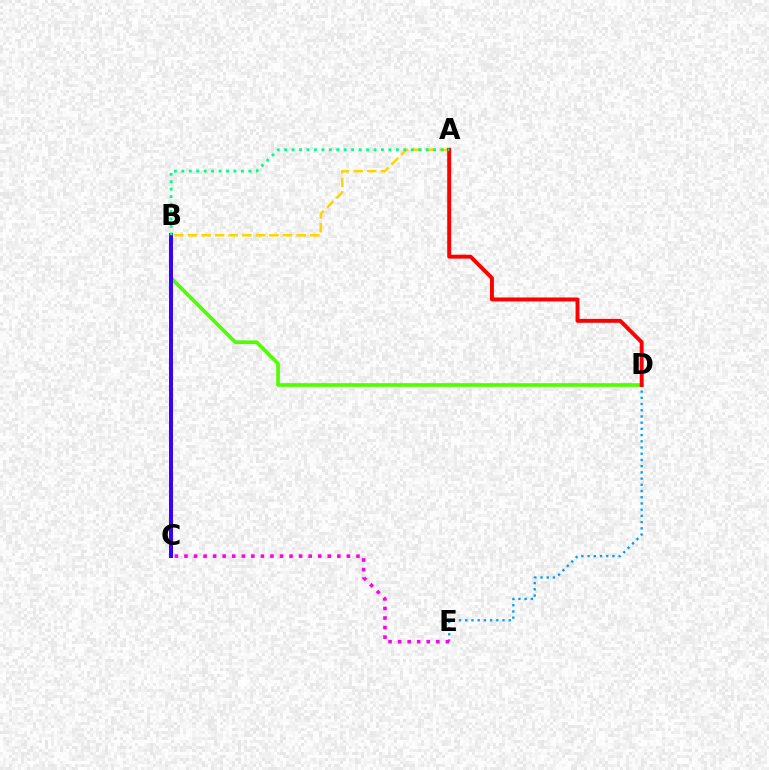{('D', 'E'): [{'color': '#009eff', 'line_style': 'dotted', 'thickness': 1.69}], ('B', 'D'): [{'color': '#4fff00', 'line_style': 'solid', 'thickness': 2.64}], ('A', 'B'): [{'color': '#ffd500', 'line_style': 'dashed', 'thickness': 1.85}, {'color': '#00ff86', 'line_style': 'dotted', 'thickness': 2.02}], ('B', 'C'): [{'color': '#3700ff', 'line_style': 'solid', 'thickness': 2.86}], ('A', 'D'): [{'color': '#ff0000', 'line_style': 'solid', 'thickness': 2.82}], ('C', 'E'): [{'color': '#ff00ed', 'line_style': 'dotted', 'thickness': 2.6}]}